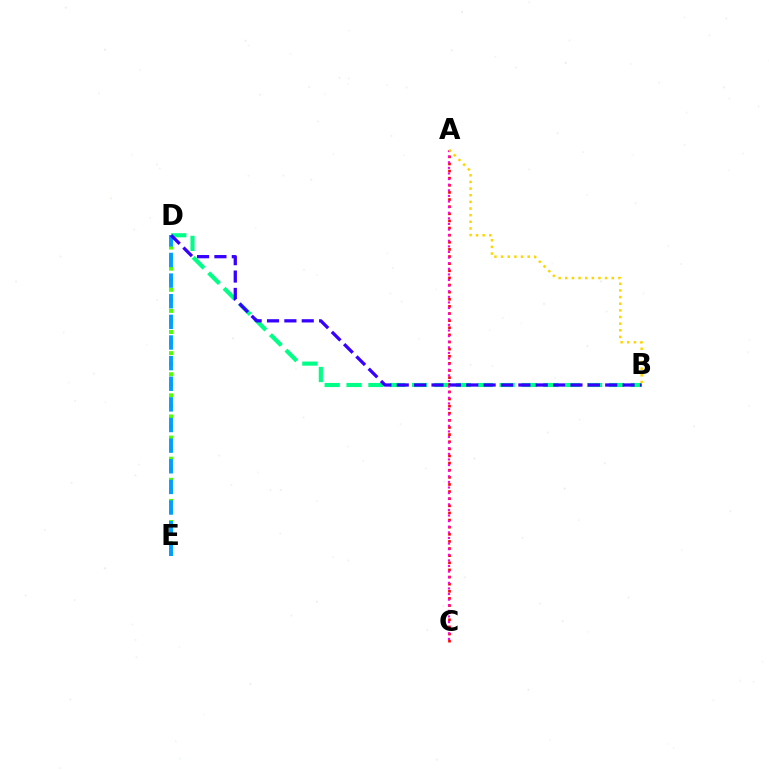{('D', 'E'): [{'color': '#4fff00', 'line_style': 'dotted', 'thickness': 2.87}, {'color': '#009eff', 'line_style': 'dashed', 'thickness': 2.8}], ('B', 'D'): [{'color': '#00ff86', 'line_style': 'dashed', 'thickness': 2.97}, {'color': '#3700ff', 'line_style': 'dashed', 'thickness': 2.36}], ('A', 'C'): [{'color': '#ff0000', 'line_style': 'dotted', 'thickness': 1.94}, {'color': '#ff00ed', 'line_style': 'dotted', 'thickness': 1.52}], ('A', 'B'): [{'color': '#ffd500', 'line_style': 'dotted', 'thickness': 1.8}]}